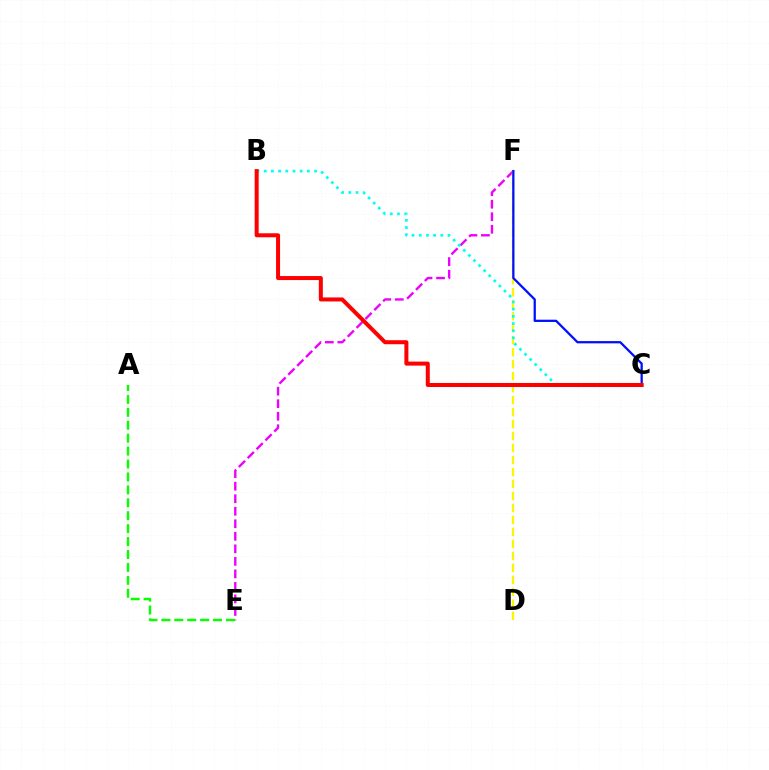{('E', 'F'): [{'color': '#ee00ff', 'line_style': 'dashed', 'thickness': 1.7}], ('D', 'F'): [{'color': '#fcf500', 'line_style': 'dashed', 'thickness': 1.63}], ('A', 'E'): [{'color': '#08ff00', 'line_style': 'dashed', 'thickness': 1.76}], ('B', 'C'): [{'color': '#00fff6', 'line_style': 'dotted', 'thickness': 1.95}, {'color': '#ff0000', 'line_style': 'solid', 'thickness': 2.89}], ('C', 'F'): [{'color': '#0010ff', 'line_style': 'solid', 'thickness': 1.63}]}